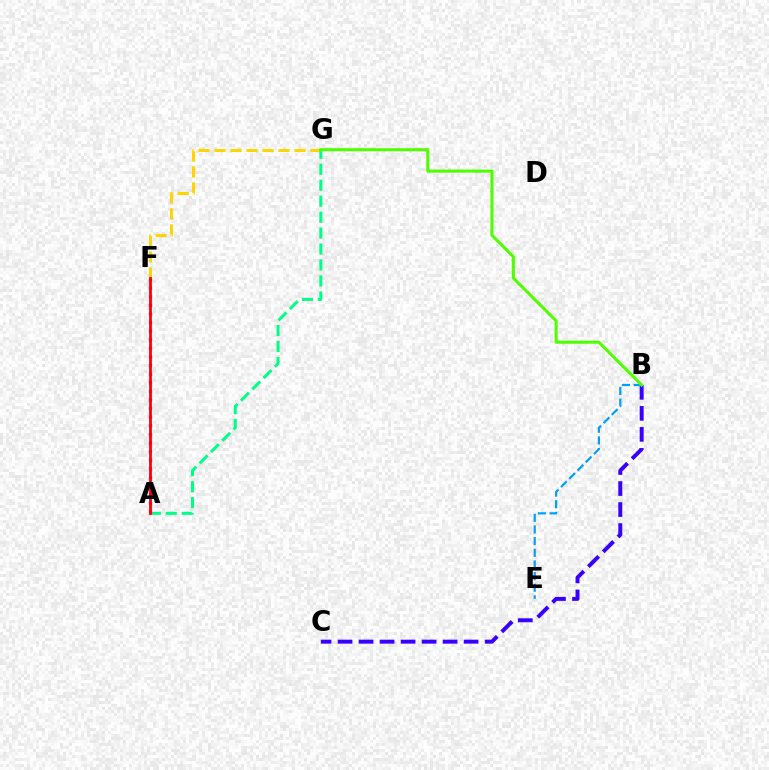{('B', 'C'): [{'color': '#3700ff', 'line_style': 'dashed', 'thickness': 2.85}], ('F', 'G'): [{'color': '#ffd500', 'line_style': 'dashed', 'thickness': 2.17}], ('B', 'E'): [{'color': '#009eff', 'line_style': 'dashed', 'thickness': 1.58}], ('A', 'G'): [{'color': '#00ff86', 'line_style': 'dashed', 'thickness': 2.17}], ('A', 'F'): [{'color': '#ff00ed', 'line_style': 'dotted', 'thickness': 2.34}, {'color': '#ff0000', 'line_style': 'solid', 'thickness': 2.0}], ('B', 'G'): [{'color': '#4fff00', 'line_style': 'solid', 'thickness': 2.19}]}